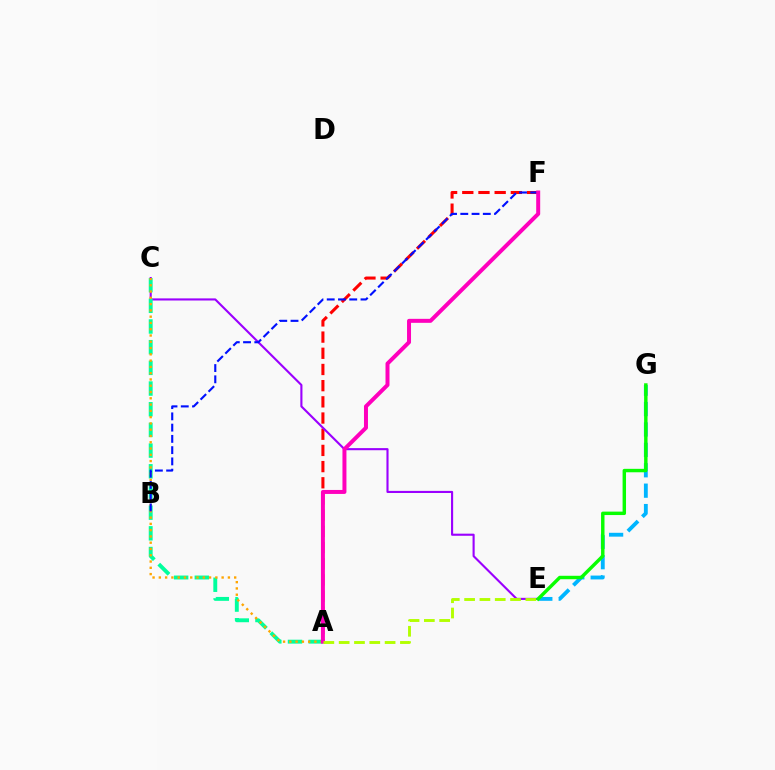{('A', 'F'): [{'color': '#ff0000', 'line_style': 'dashed', 'thickness': 2.2}, {'color': '#ff00bd', 'line_style': 'solid', 'thickness': 2.87}], ('C', 'E'): [{'color': '#9b00ff', 'line_style': 'solid', 'thickness': 1.52}], ('A', 'C'): [{'color': '#00ff9d', 'line_style': 'dashed', 'thickness': 2.81}, {'color': '#ffa500', 'line_style': 'dotted', 'thickness': 1.71}], ('E', 'G'): [{'color': '#00b5ff', 'line_style': 'dashed', 'thickness': 2.77}, {'color': '#08ff00', 'line_style': 'solid', 'thickness': 2.48}], ('B', 'F'): [{'color': '#0010ff', 'line_style': 'dashed', 'thickness': 1.53}], ('A', 'E'): [{'color': '#b3ff00', 'line_style': 'dashed', 'thickness': 2.08}]}